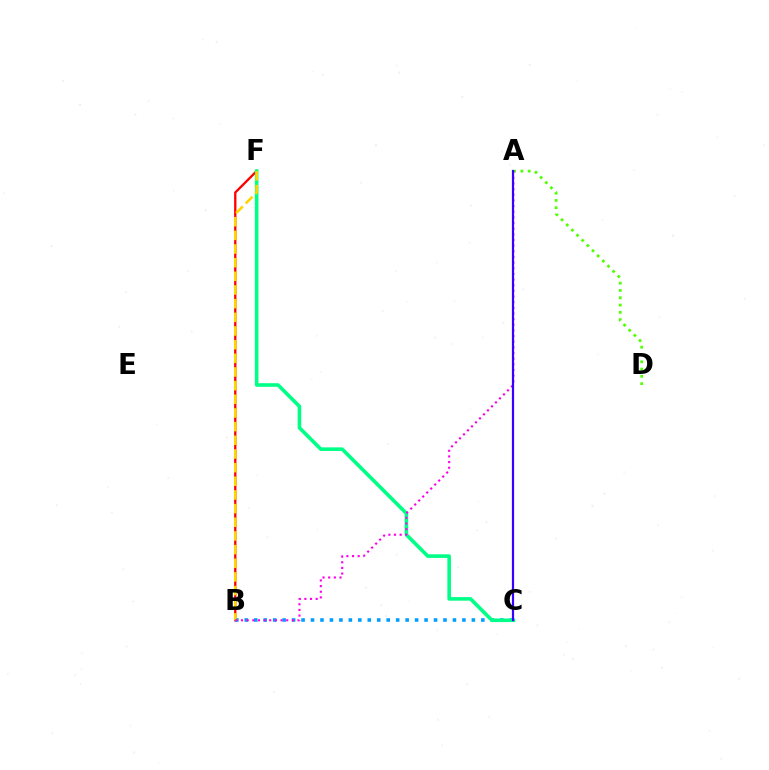{('B', 'F'): [{'color': '#ff0000', 'line_style': 'solid', 'thickness': 1.68}, {'color': '#ffd500', 'line_style': 'dashed', 'thickness': 1.86}], ('B', 'C'): [{'color': '#009eff', 'line_style': 'dotted', 'thickness': 2.57}], ('A', 'D'): [{'color': '#4fff00', 'line_style': 'dotted', 'thickness': 1.98}], ('C', 'F'): [{'color': '#00ff86', 'line_style': 'solid', 'thickness': 2.59}], ('A', 'B'): [{'color': '#ff00ed', 'line_style': 'dotted', 'thickness': 1.54}], ('A', 'C'): [{'color': '#3700ff', 'line_style': 'solid', 'thickness': 1.59}]}